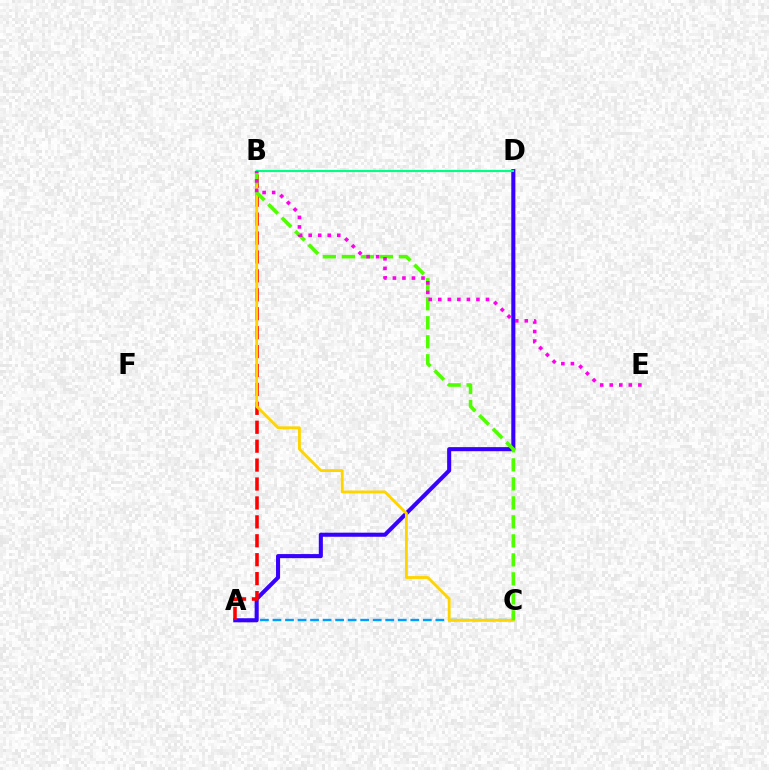{('A', 'C'): [{'color': '#009eff', 'line_style': 'dashed', 'thickness': 1.7}], ('A', 'D'): [{'color': '#3700ff', 'line_style': 'solid', 'thickness': 2.93}], ('A', 'B'): [{'color': '#ff0000', 'line_style': 'dashed', 'thickness': 2.57}], ('B', 'C'): [{'color': '#ffd500', 'line_style': 'solid', 'thickness': 2.06}, {'color': '#4fff00', 'line_style': 'dashed', 'thickness': 2.58}], ('B', 'D'): [{'color': '#00ff86', 'line_style': 'solid', 'thickness': 1.55}], ('B', 'E'): [{'color': '#ff00ed', 'line_style': 'dotted', 'thickness': 2.59}]}